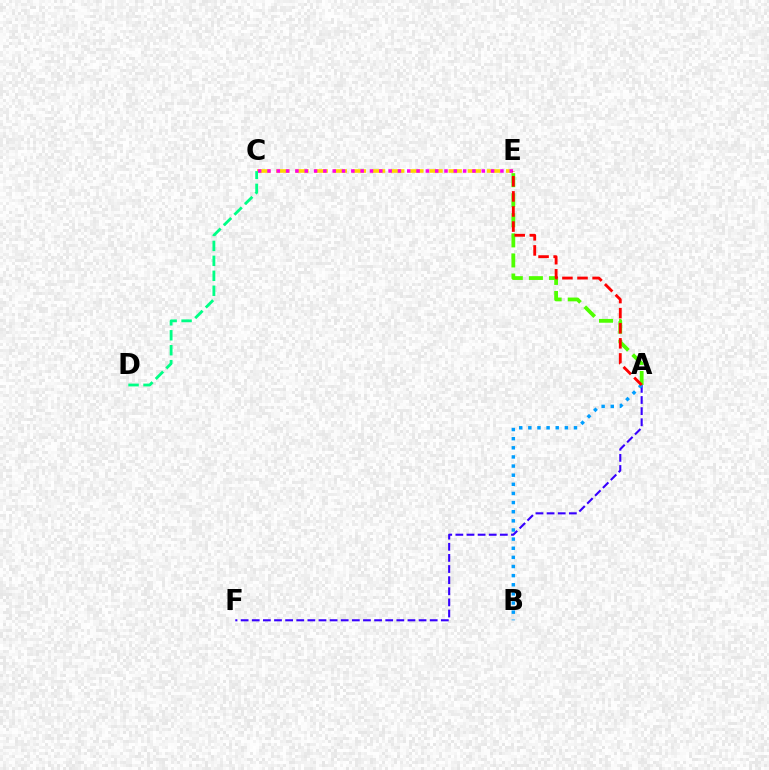{('C', 'E'): [{'color': '#ffd500', 'line_style': 'dashed', 'thickness': 2.6}, {'color': '#ff00ed', 'line_style': 'dotted', 'thickness': 2.53}], ('A', 'E'): [{'color': '#4fff00', 'line_style': 'dashed', 'thickness': 2.73}, {'color': '#ff0000', 'line_style': 'dashed', 'thickness': 2.05}], ('A', 'F'): [{'color': '#3700ff', 'line_style': 'dashed', 'thickness': 1.51}], ('A', 'B'): [{'color': '#009eff', 'line_style': 'dotted', 'thickness': 2.48}], ('C', 'D'): [{'color': '#00ff86', 'line_style': 'dashed', 'thickness': 2.03}]}